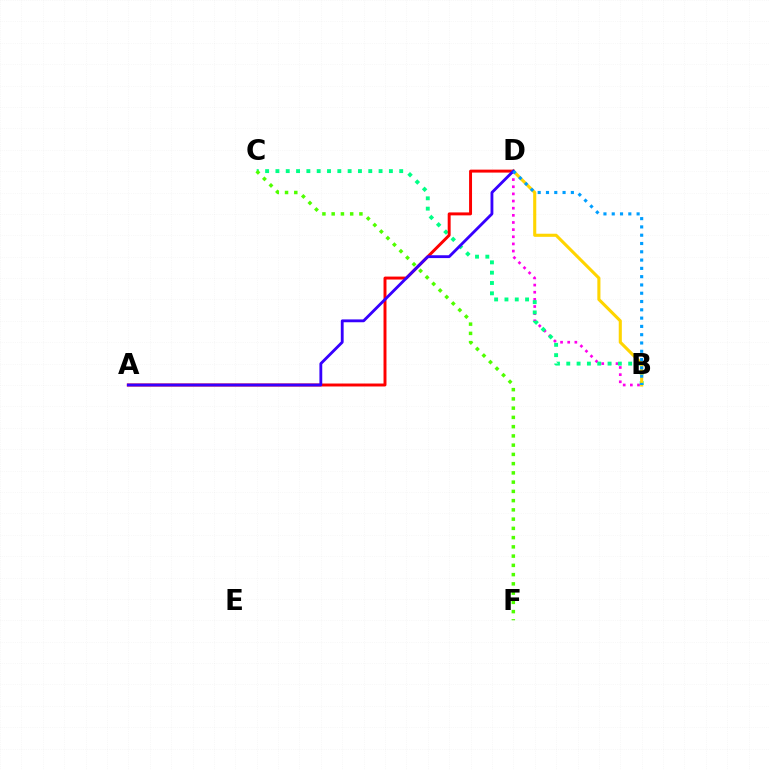{('B', 'D'): [{'color': '#ff00ed', 'line_style': 'dotted', 'thickness': 1.94}, {'color': '#ffd500', 'line_style': 'solid', 'thickness': 2.23}, {'color': '#009eff', 'line_style': 'dotted', 'thickness': 2.25}], ('B', 'C'): [{'color': '#00ff86', 'line_style': 'dotted', 'thickness': 2.8}], ('A', 'D'): [{'color': '#ff0000', 'line_style': 'solid', 'thickness': 2.13}, {'color': '#3700ff', 'line_style': 'solid', 'thickness': 2.04}], ('C', 'F'): [{'color': '#4fff00', 'line_style': 'dotted', 'thickness': 2.51}]}